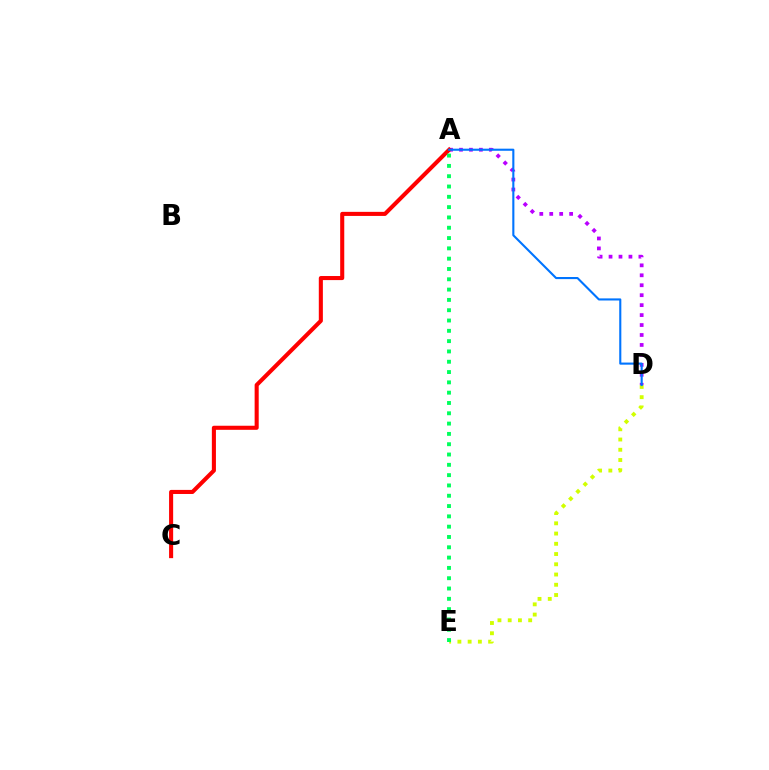{('D', 'E'): [{'color': '#d1ff00', 'line_style': 'dotted', 'thickness': 2.78}], ('A', 'D'): [{'color': '#b900ff', 'line_style': 'dotted', 'thickness': 2.7}, {'color': '#0074ff', 'line_style': 'solid', 'thickness': 1.52}], ('A', 'C'): [{'color': '#ff0000', 'line_style': 'solid', 'thickness': 2.93}], ('A', 'E'): [{'color': '#00ff5c', 'line_style': 'dotted', 'thickness': 2.8}]}